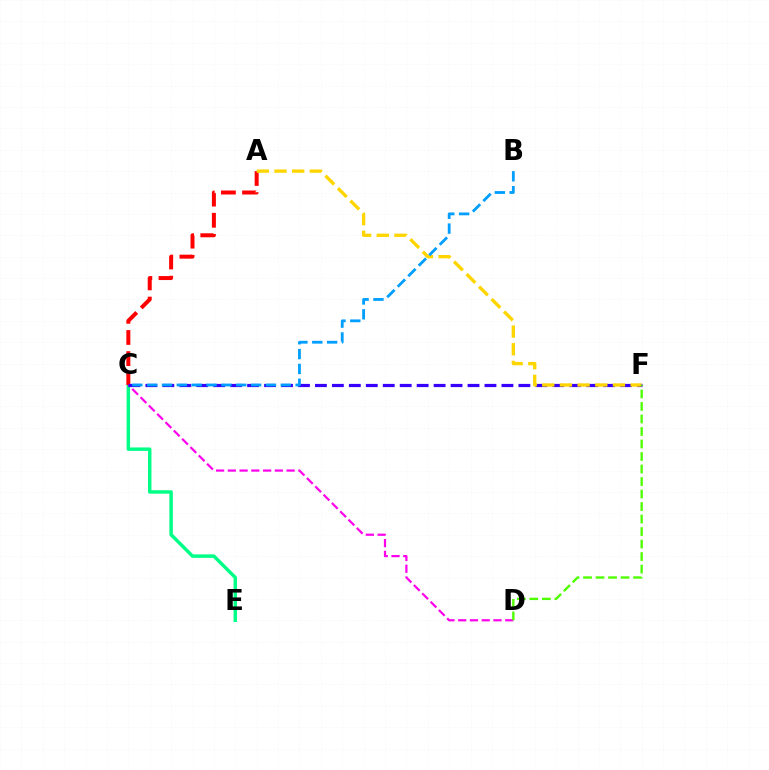{('C', 'E'): [{'color': '#00ff86', 'line_style': 'solid', 'thickness': 2.49}], ('A', 'C'): [{'color': '#ff0000', 'line_style': 'dashed', 'thickness': 2.87}], ('C', 'D'): [{'color': '#ff00ed', 'line_style': 'dashed', 'thickness': 1.6}], ('C', 'F'): [{'color': '#3700ff', 'line_style': 'dashed', 'thickness': 2.3}], ('A', 'F'): [{'color': '#ffd500', 'line_style': 'dashed', 'thickness': 2.4}], ('D', 'F'): [{'color': '#4fff00', 'line_style': 'dashed', 'thickness': 1.7}], ('B', 'C'): [{'color': '#009eff', 'line_style': 'dashed', 'thickness': 2.02}]}